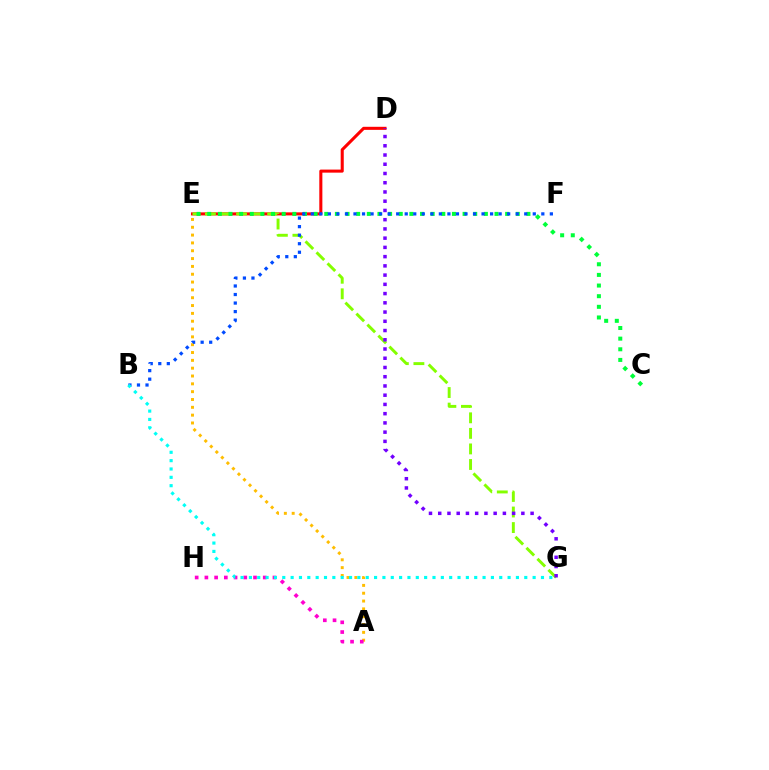{('D', 'E'): [{'color': '#ff0000', 'line_style': 'solid', 'thickness': 2.2}], ('E', 'G'): [{'color': '#84ff00', 'line_style': 'dashed', 'thickness': 2.11}], ('A', 'E'): [{'color': '#ffbd00', 'line_style': 'dotted', 'thickness': 2.13}], ('C', 'E'): [{'color': '#00ff39', 'line_style': 'dotted', 'thickness': 2.89}], ('B', 'F'): [{'color': '#004bff', 'line_style': 'dotted', 'thickness': 2.32}], ('D', 'G'): [{'color': '#7200ff', 'line_style': 'dotted', 'thickness': 2.51}], ('A', 'H'): [{'color': '#ff00cf', 'line_style': 'dotted', 'thickness': 2.64}], ('B', 'G'): [{'color': '#00fff6', 'line_style': 'dotted', 'thickness': 2.27}]}